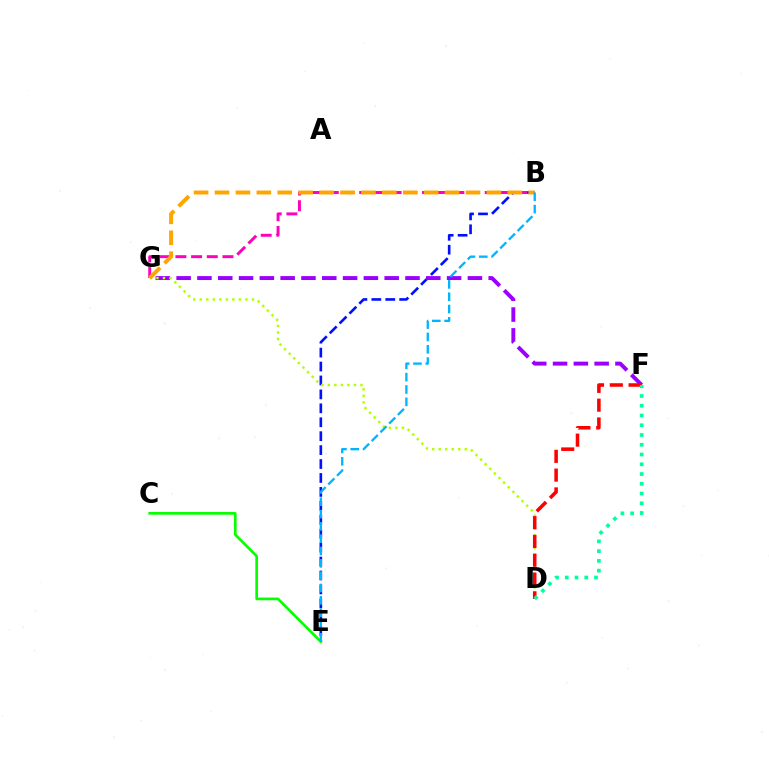{('B', 'E'): [{'color': '#0010ff', 'line_style': 'dashed', 'thickness': 1.89}, {'color': '#00b5ff', 'line_style': 'dashed', 'thickness': 1.67}], ('C', 'E'): [{'color': '#08ff00', 'line_style': 'solid', 'thickness': 1.94}], ('F', 'G'): [{'color': '#9b00ff', 'line_style': 'dashed', 'thickness': 2.83}], ('B', 'G'): [{'color': '#ff00bd', 'line_style': 'dashed', 'thickness': 2.13}, {'color': '#ffa500', 'line_style': 'dashed', 'thickness': 2.84}], ('D', 'G'): [{'color': '#b3ff00', 'line_style': 'dotted', 'thickness': 1.77}], ('D', 'F'): [{'color': '#ff0000', 'line_style': 'dashed', 'thickness': 2.55}, {'color': '#00ff9d', 'line_style': 'dotted', 'thickness': 2.65}]}